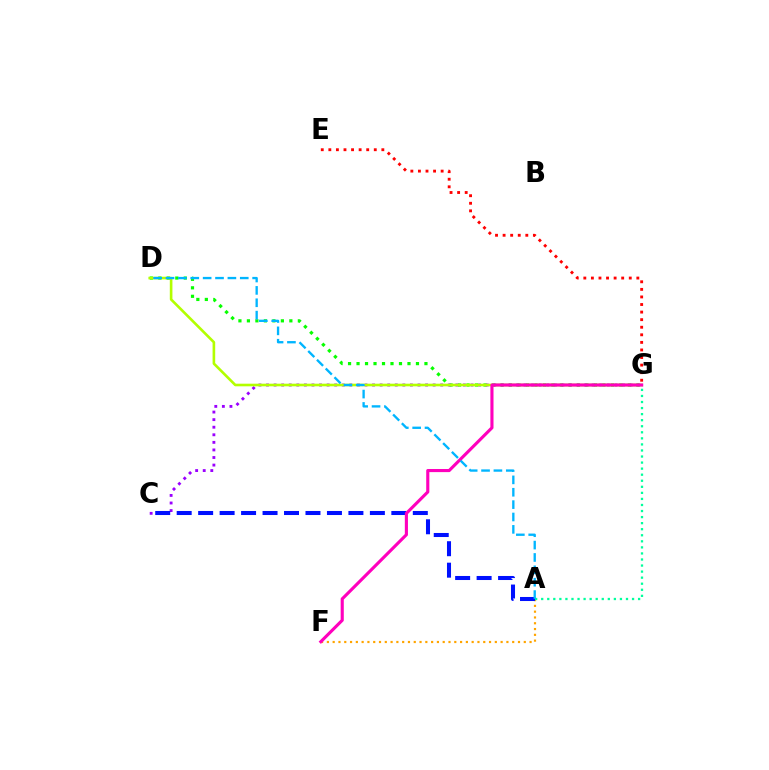{('A', 'F'): [{'color': '#ffa500', 'line_style': 'dotted', 'thickness': 1.57}], ('D', 'G'): [{'color': '#08ff00', 'line_style': 'dotted', 'thickness': 2.31}, {'color': '#b3ff00', 'line_style': 'solid', 'thickness': 1.88}], ('A', 'G'): [{'color': '#00ff9d', 'line_style': 'dotted', 'thickness': 1.65}], ('E', 'G'): [{'color': '#ff0000', 'line_style': 'dotted', 'thickness': 2.06}], ('C', 'G'): [{'color': '#9b00ff', 'line_style': 'dotted', 'thickness': 2.06}], ('A', 'C'): [{'color': '#0010ff', 'line_style': 'dashed', 'thickness': 2.92}], ('F', 'G'): [{'color': '#ff00bd', 'line_style': 'solid', 'thickness': 2.24}], ('A', 'D'): [{'color': '#00b5ff', 'line_style': 'dashed', 'thickness': 1.68}]}